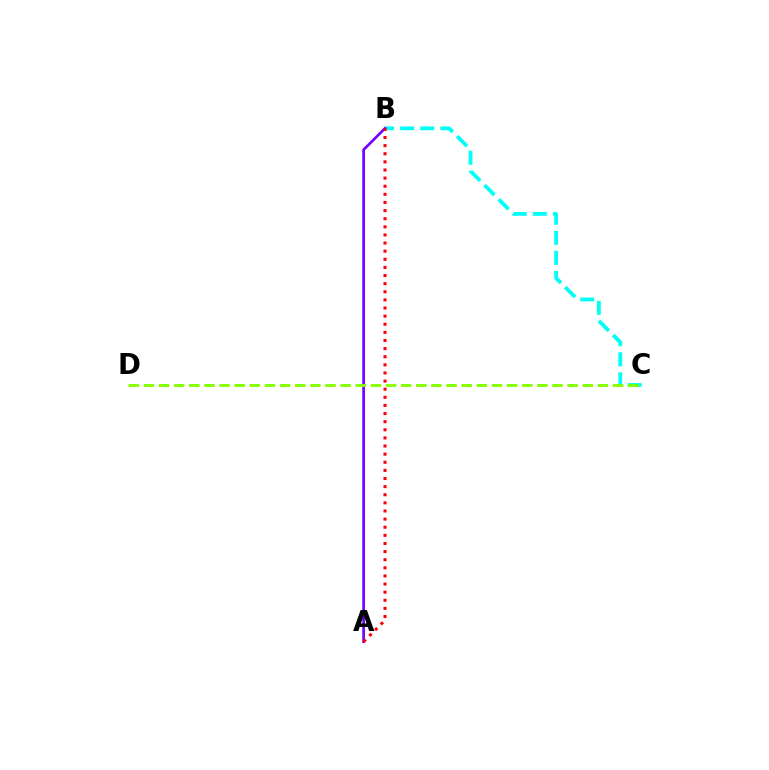{('B', 'C'): [{'color': '#00fff6', 'line_style': 'dashed', 'thickness': 2.73}], ('A', 'B'): [{'color': '#7200ff', 'line_style': 'solid', 'thickness': 1.92}, {'color': '#ff0000', 'line_style': 'dotted', 'thickness': 2.21}], ('C', 'D'): [{'color': '#84ff00', 'line_style': 'dashed', 'thickness': 2.06}]}